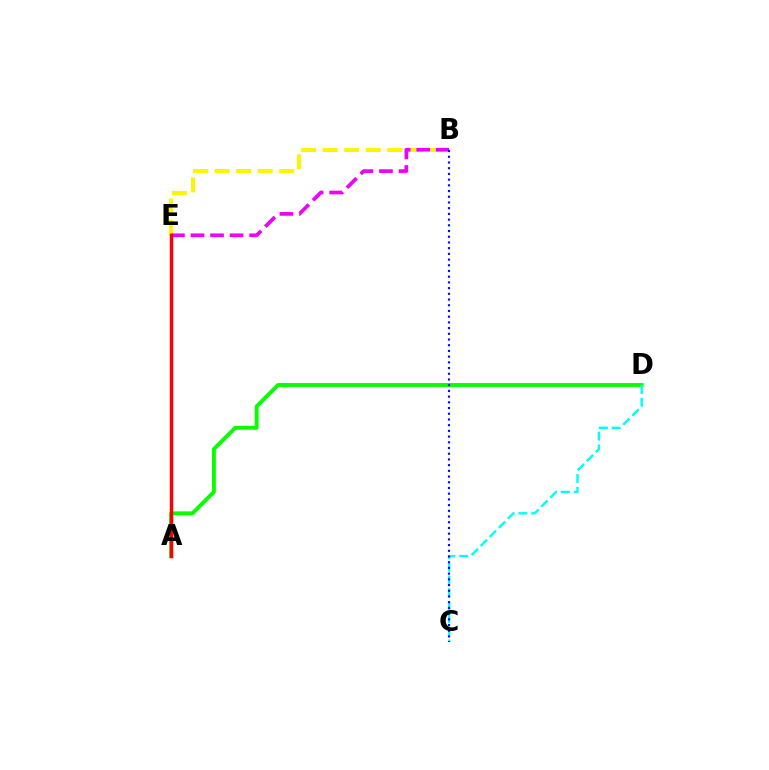{('A', 'D'): [{'color': '#08ff00', 'line_style': 'solid', 'thickness': 2.82}], ('B', 'E'): [{'color': '#fcf500', 'line_style': 'dashed', 'thickness': 2.92}, {'color': '#ee00ff', 'line_style': 'dashed', 'thickness': 2.66}], ('C', 'D'): [{'color': '#00fff6', 'line_style': 'dashed', 'thickness': 1.74}], ('A', 'E'): [{'color': '#ff0000', 'line_style': 'solid', 'thickness': 2.48}], ('B', 'C'): [{'color': '#0010ff', 'line_style': 'dotted', 'thickness': 1.55}]}